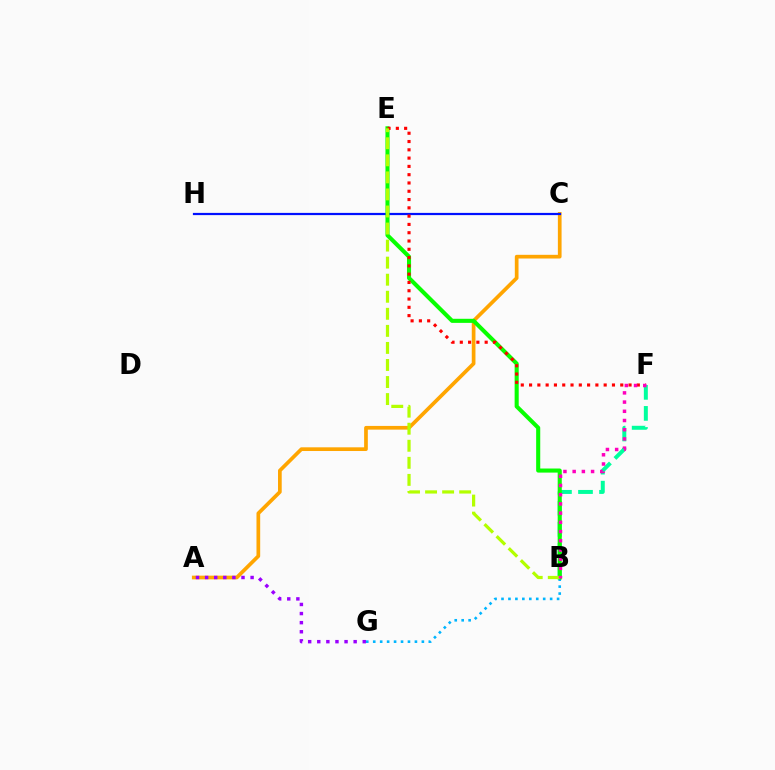{('A', 'C'): [{'color': '#ffa500', 'line_style': 'solid', 'thickness': 2.66}], ('A', 'G'): [{'color': '#9b00ff', 'line_style': 'dotted', 'thickness': 2.47}], ('B', 'F'): [{'color': '#00ff9d', 'line_style': 'dashed', 'thickness': 2.86}, {'color': '#ff00bd', 'line_style': 'dotted', 'thickness': 2.5}], ('C', 'H'): [{'color': '#0010ff', 'line_style': 'solid', 'thickness': 1.6}], ('B', 'G'): [{'color': '#00b5ff', 'line_style': 'dotted', 'thickness': 1.89}], ('B', 'E'): [{'color': '#08ff00', 'line_style': 'solid', 'thickness': 2.94}, {'color': '#b3ff00', 'line_style': 'dashed', 'thickness': 2.32}], ('E', 'F'): [{'color': '#ff0000', 'line_style': 'dotted', 'thickness': 2.25}]}